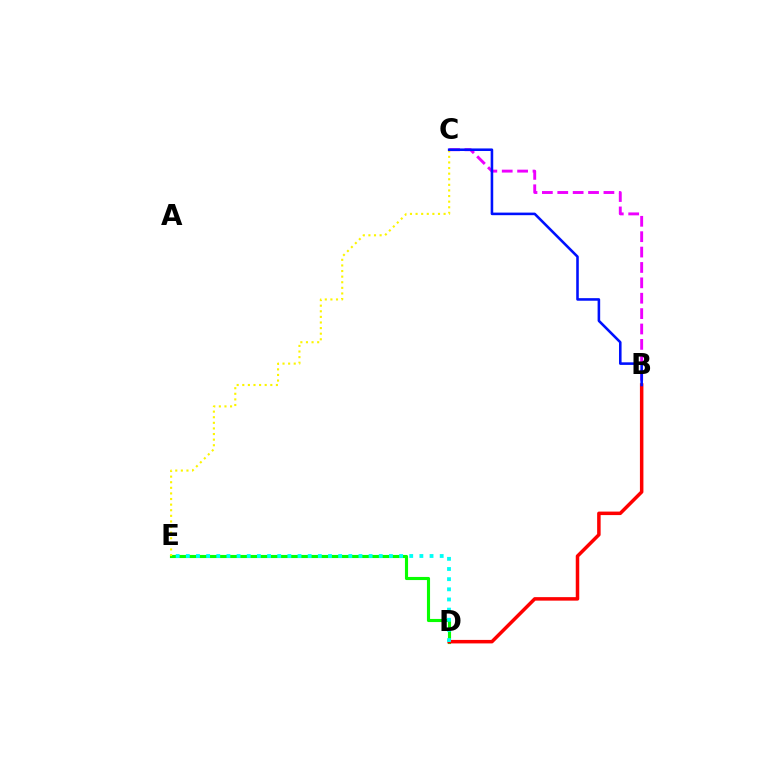{('B', 'C'): [{'color': '#ee00ff', 'line_style': 'dashed', 'thickness': 2.09}, {'color': '#0010ff', 'line_style': 'solid', 'thickness': 1.85}], ('D', 'E'): [{'color': '#08ff00', 'line_style': 'solid', 'thickness': 2.25}, {'color': '#00fff6', 'line_style': 'dotted', 'thickness': 2.76}], ('B', 'D'): [{'color': '#ff0000', 'line_style': 'solid', 'thickness': 2.52}], ('C', 'E'): [{'color': '#fcf500', 'line_style': 'dotted', 'thickness': 1.52}]}